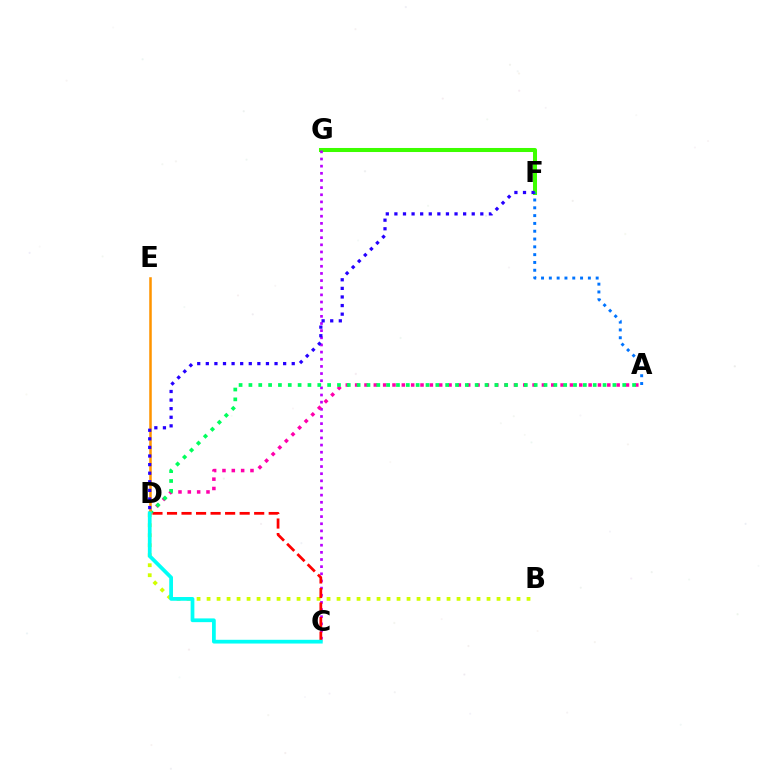{('F', 'G'): [{'color': '#3dff00', 'line_style': 'solid', 'thickness': 2.9}], ('C', 'G'): [{'color': '#b900ff', 'line_style': 'dotted', 'thickness': 1.94}], ('B', 'D'): [{'color': '#d1ff00', 'line_style': 'dotted', 'thickness': 2.72}], ('C', 'D'): [{'color': '#ff0000', 'line_style': 'dashed', 'thickness': 1.97}, {'color': '#00fff6', 'line_style': 'solid', 'thickness': 2.7}], ('A', 'D'): [{'color': '#ff00ac', 'line_style': 'dotted', 'thickness': 2.54}, {'color': '#00ff5c', 'line_style': 'dotted', 'thickness': 2.67}], ('A', 'F'): [{'color': '#0074ff', 'line_style': 'dotted', 'thickness': 2.12}], ('D', 'E'): [{'color': '#ff9400', 'line_style': 'solid', 'thickness': 1.82}], ('D', 'F'): [{'color': '#2500ff', 'line_style': 'dotted', 'thickness': 2.33}]}